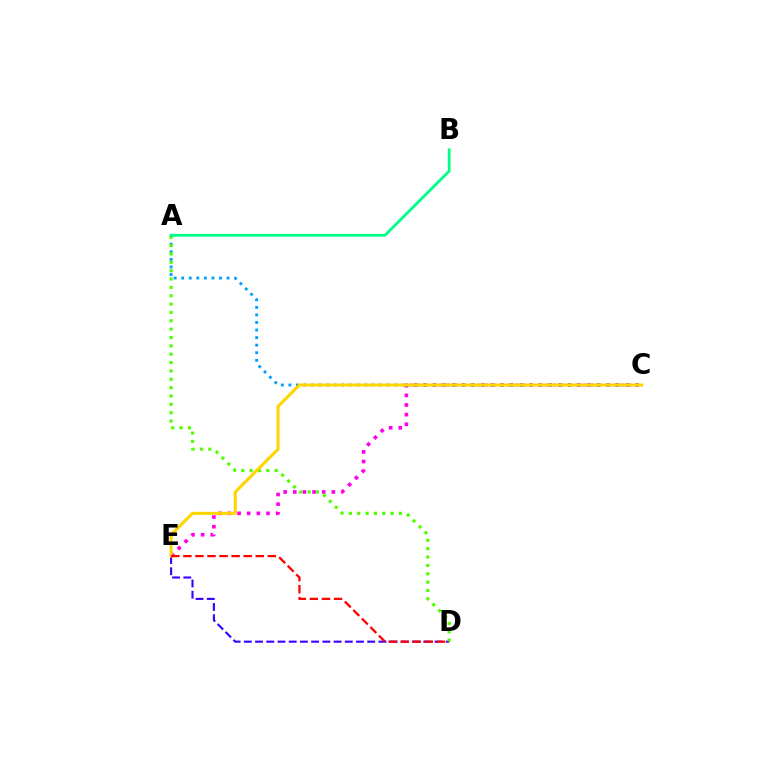{('C', 'E'): [{'color': '#ff00ed', 'line_style': 'dotted', 'thickness': 2.62}, {'color': '#ffd500', 'line_style': 'solid', 'thickness': 2.2}], ('A', 'C'): [{'color': '#009eff', 'line_style': 'dotted', 'thickness': 2.05}], ('D', 'E'): [{'color': '#3700ff', 'line_style': 'dashed', 'thickness': 1.52}, {'color': '#ff0000', 'line_style': 'dashed', 'thickness': 1.64}], ('A', 'D'): [{'color': '#4fff00', 'line_style': 'dotted', 'thickness': 2.27}], ('A', 'B'): [{'color': '#00ff86', 'line_style': 'solid', 'thickness': 2.0}]}